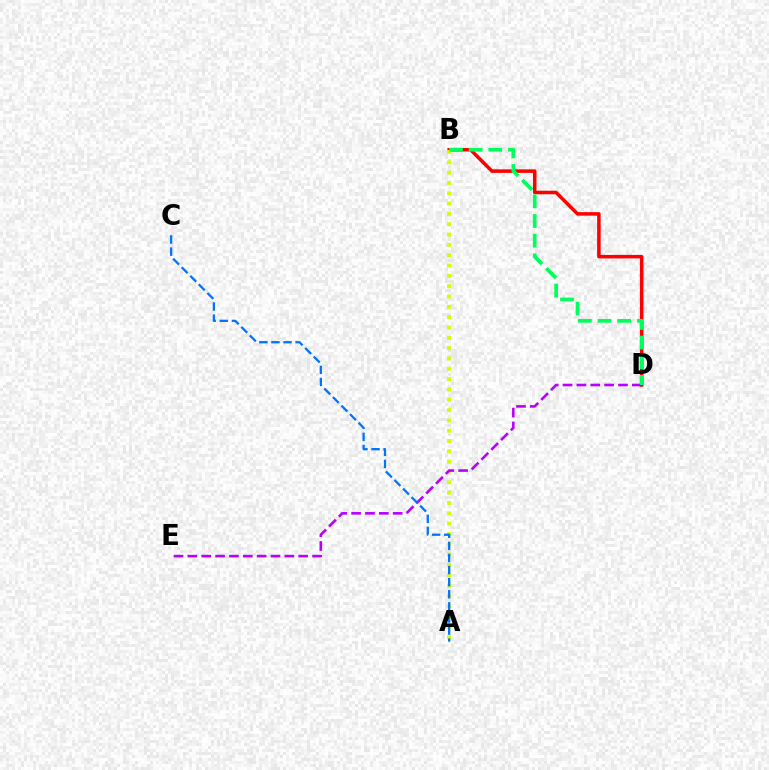{('B', 'D'): [{'color': '#ff0000', 'line_style': 'solid', 'thickness': 2.54}, {'color': '#00ff5c', 'line_style': 'dashed', 'thickness': 2.67}], ('A', 'B'): [{'color': '#d1ff00', 'line_style': 'dotted', 'thickness': 2.81}], ('D', 'E'): [{'color': '#b900ff', 'line_style': 'dashed', 'thickness': 1.88}], ('A', 'C'): [{'color': '#0074ff', 'line_style': 'dashed', 'thickness': 1.64}]}